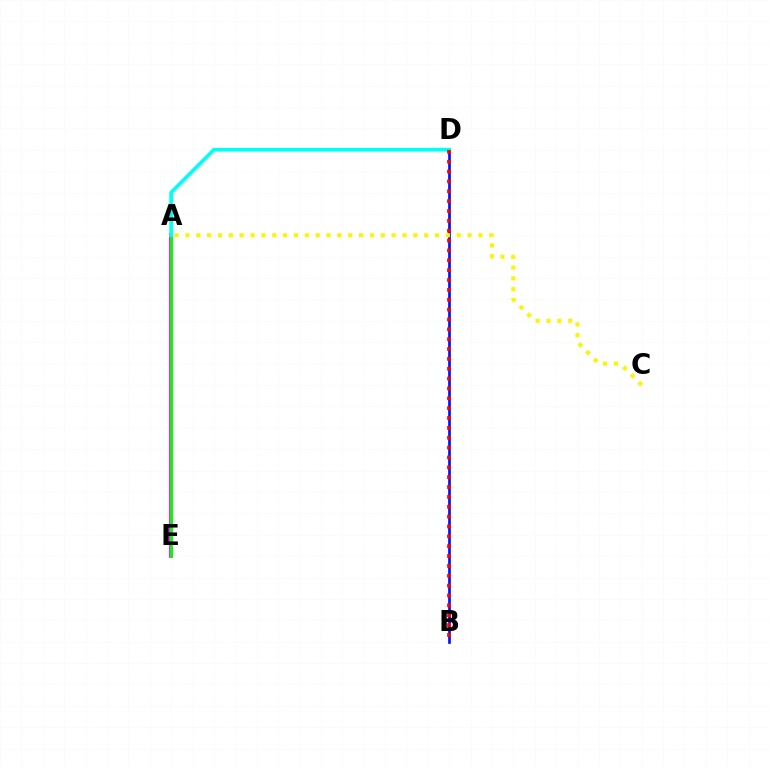{('A', 'E'): [{'color': '#ee00ff', 'line_style': 'solid', 'thickness': 2.68}, {'color': '#08ff00', 'line_style': 'solid', 'thickness': 2.02}], ('B', 'D'): [{'color': '#0010ff', 'line_style': 'solid', 'thickness': 1.94}, {'color': '#ff0000', 'line_style': 'dotted', 'thickness': 2.68}], ('A', 'C'): [{'color': '#fcf500', 'line_style': 'dotted', 'thickness': 2.95}], ('A', 'D'): [{'color': '#00fff6', 'line_style': 'solid', 'thickness': 2.65}]}